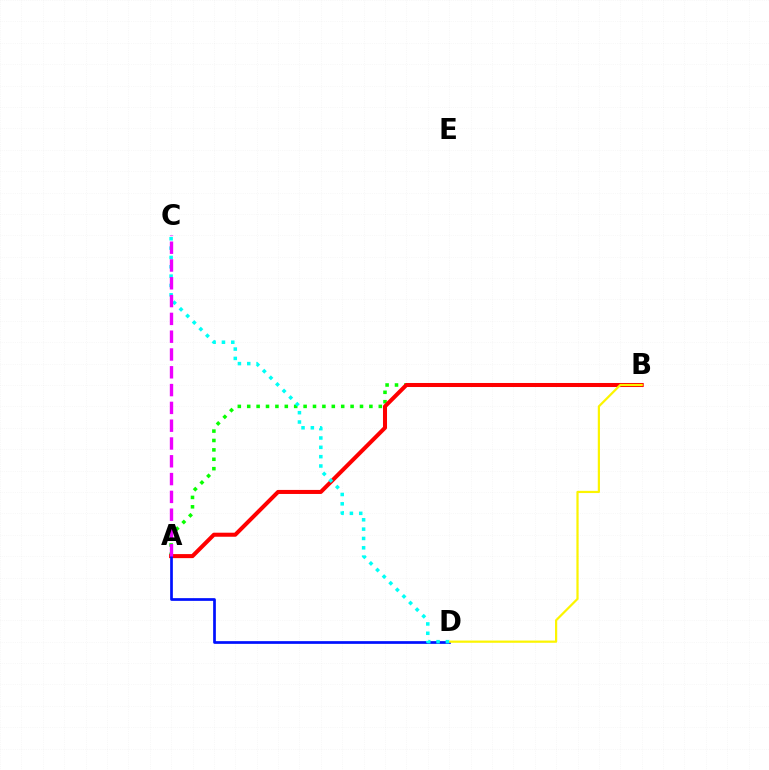{('A', 'B'): [{'color': '#08ff00', 'line_style': 'dotted', 'thickness': 2.55}, {'color': '#ff0000', 'line_style': 'solid', 'thickness': 2.91}], ('A', 'D'): [{'color': '#0010ff', 'line_style': 'solid', 'thickness': 1.95}], ('B', 'D'): [{'color': '#fcf500', 'line_style': 'solid', 'thickness': 1.6}], ('C', 'D'): [{'color': '#00fff6', 'line_style': 'dotted', 'thickness': 2.54}], ('A', 'C'): [{'color': '#ee00ff', 'line_style': 'dashed', 'thickness': 2.42}]}